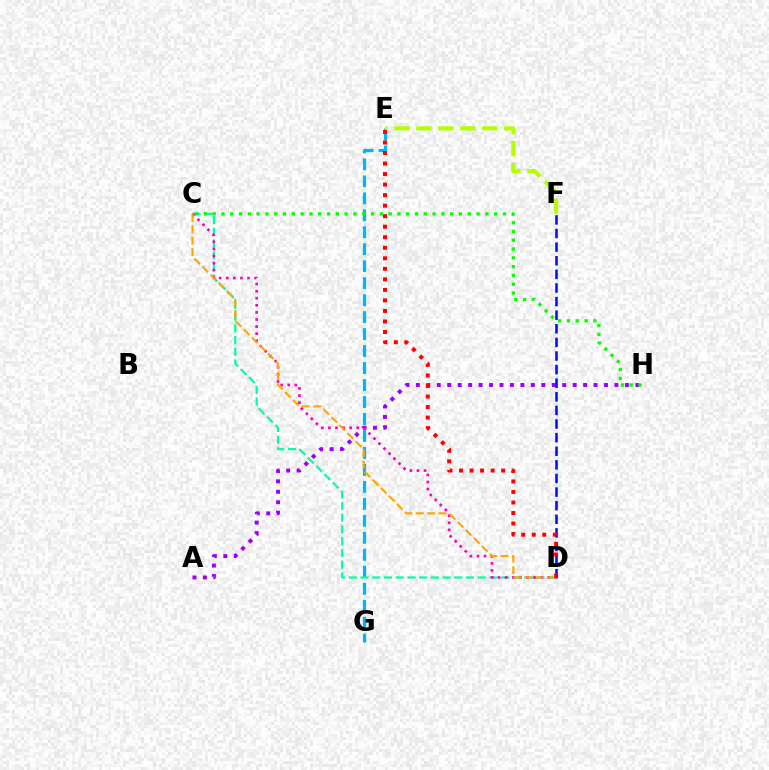{('A', 'H'): [{'color': '#9b00ff', 'line_style': 'dotted', 'thickness': 2.84}], ('E', 'G'): [{'color': '#00b5ff', 'line_style': 'dashed', 'thickness': 2.31}], ('D', 'F'): [{'color': '#0010ff', 'line_style': 'dashed', 'thickness': 1.85}], ('C', 'D'): [{'color': '#00ff9d', 'line_style': 'dashed', 'thickness': 1.59}, {'color': '#ff00bd', 'line_style': 'dotted', 'thickness': 1.93}, {'color': '#ffa500', 'line_style': 'dashed', 'thickness': 1.55}], ('C', 'H'): [{'color': '#08ff00', 'line_style': 'dotted', 'thickness': 2.39}], ('E', 'F'): [{'color': '#b3ff00', 'line_style': 'dashed', 'thickness': 2.98}], ('D', 'E'): [{'color': '#ff0000', 'line_style': 'dotted', 'thickness': 2.86}]}